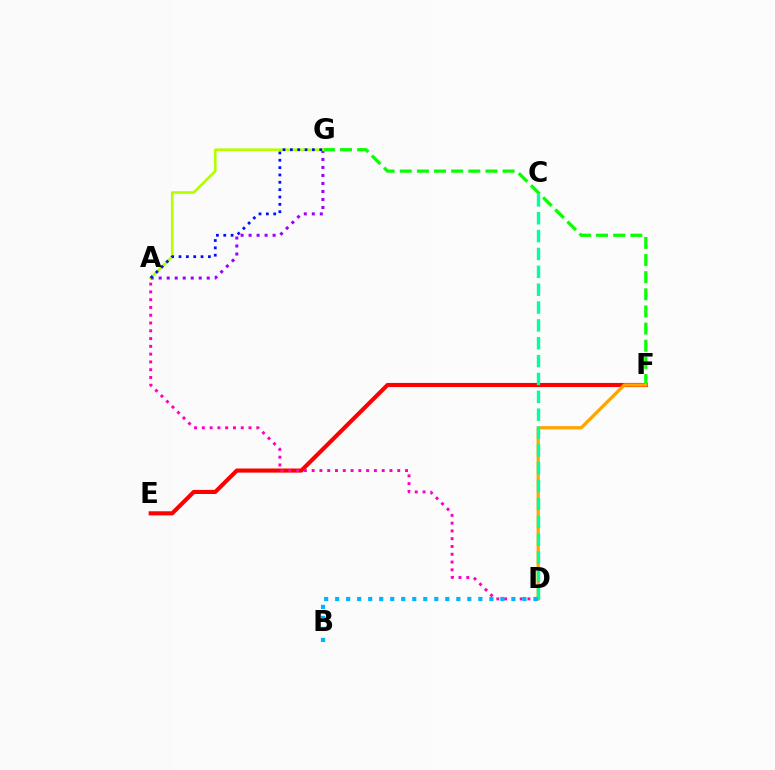{('E', 'F'): [{'color': '#ff0000', 'line_style': 'solid', 'thickness': 2.96}], ('A', 'G'): [{'color': '#9b00ff', 'line_style': 'dotted', 'thickness': 2.18}, {'color': '#b3ff00', 'line_style': 'solid', 'thickness': 1.91}, {'color': '#0010ff', 'line_style': 'dotted', 'thickness': 2.0}], ('F', 'G'): [{'color': '#08ff00', 'line_style': 'dashed', 'thickness': 2.33}], ('D', 'F'): [{'color': '#ffa500', 'line_style': 'solid', 'thickness': 2.36}], ('A', 'D'): [{'color': '#ff00bd', 'line_style': 'dotted', 'thickness': 2.11}], ('C', 'D'): [{'color': '#00ff9d', 'line_style': 'dashed', 'thickness': 2.43}], ('B', 'D'): [{'color': '#00b5ff', 'line_style': 'dotted', 'thickness': 2.99}]}